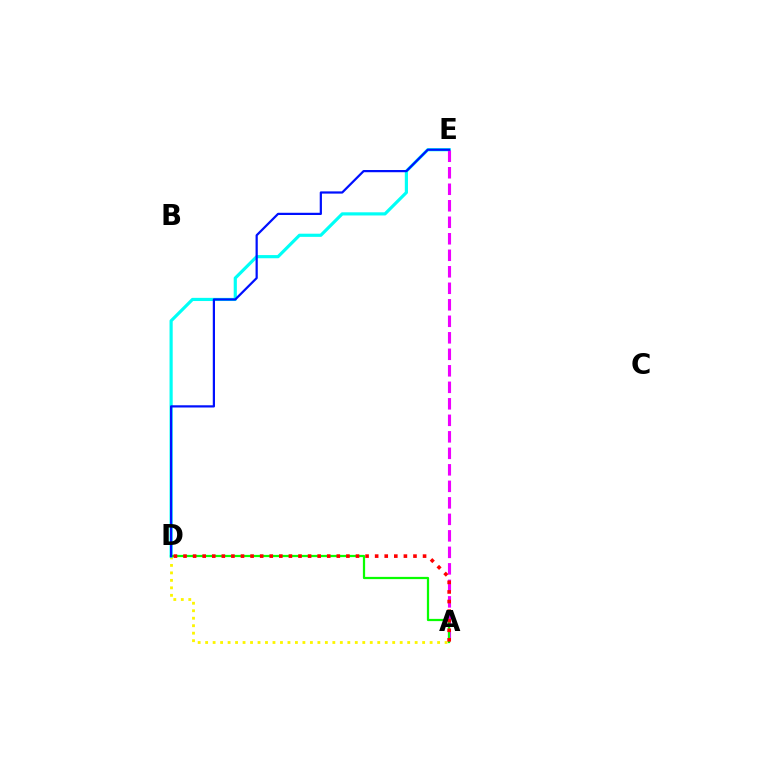{('A', 'D'): [{'color': '#fcf500', 'line_style': 'dotted', 'thickness': 2.03}, {'color': '#08ff00', 'line_style': 'solid', 'thickness': 1.61}, {'color': '#ff0000', 'line_style': 'dotted', 'thickness': 2.6}], ('D', 'E'): [{'color': '#00fff6', 'line_style': 'solid', 'thickness': 2.28}, {'color': '#0010ff', 'line_style': 'solid', 'thickness': 1.6}], ('A', 'E'): [{'color': '#ee00ff', 'line_style': 'dashed', 'thickness': 2.24}]}